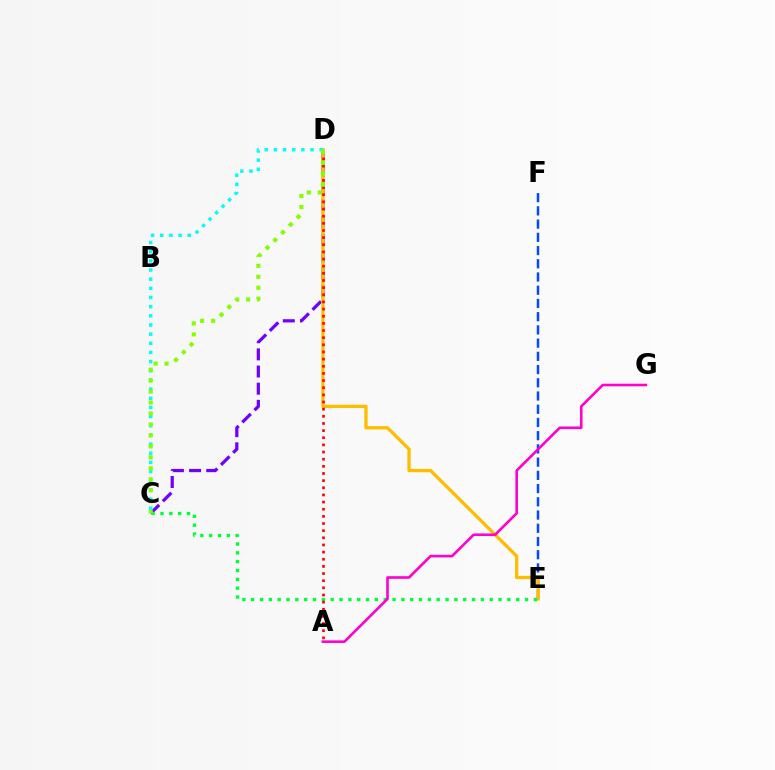{('C', 'D'): [{'color': '#7200ff', 'line_style': 'dashed', 'thickness': 2.33}, {'color': '#00fff6', 'line_style': 'dotted', 'thickness': 2.49}, {'color': '#84ff00', 'line_style': 'dotted', 'thickness': 2.98}], ('E', 'F'): [{'color': '#004bff', 'line_style': 'dashed', 'thickness': 1.8}], ('D', 'E'): [{'color': '#ffbd00', 'line_style': 'solid', 'thickness': 2.37}], ('C', 'E'): [{'color': '#00ff39', 'line_style': 'dotted', 'thickness': 2.4}], ('A', 'D'): [{'color': '#ff0000', 'line_style': 'dotted', 'thickness': 1.94}], ('A', 'G'): [{'color': '#ff00cf', 'line_style': 'solid', 'thickness': 1.88}]}